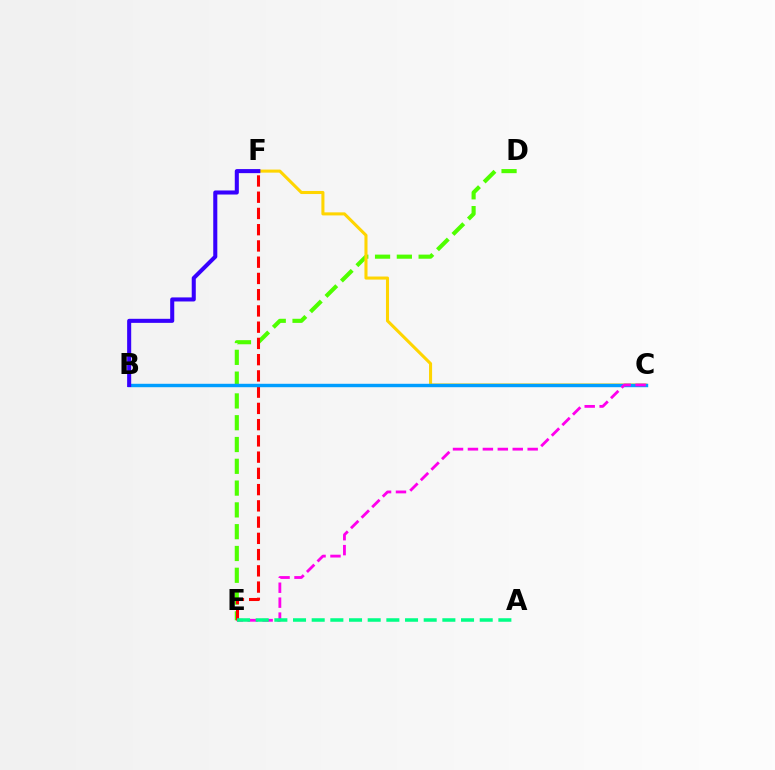{('D', 'E'): [{'color': '#4fff00', 'line_style': 'dashed', 'thickness': 2.96}], ('E', 'F'): [{'color': '#ff0000', 'line_style': 'dashed', 'thickness': 2.21}], ('C', 'F'): [{'color': '#ffd500', 'line_style': 'solid', 'thickness': 2.21}], ('B', 'C'): [{'color': '#009eff', 'line_style': 'solid', 'thickness': 2.46}], ('C', 'E'): [{'color': '#ff00ed', 'line_style': 'dashed', 'thickness': 2.03}], ('B', 'F'): [{'color': '#3700ff', 'line_style': 'solid', 'thickness': 2.92}], ('A', 'E'): [{'color': '#00ff86', 'line_style': 'dashed', 'thickness': 2.54}]}